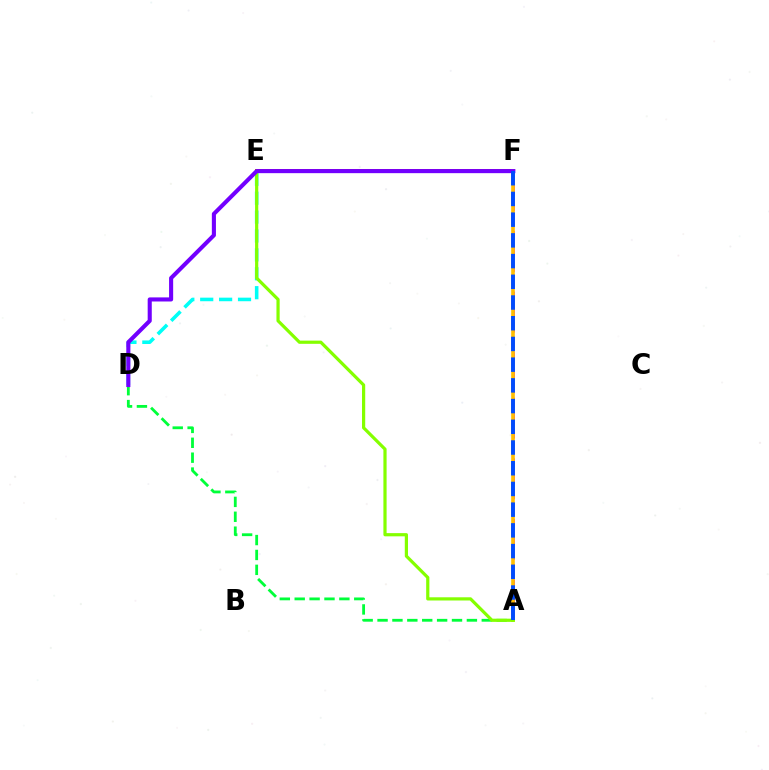{('A', 'F'): [{'color': '#ff00cf', 'line_style': 'dashed', 'thickness': 2.06}, {'color': '#ffbd00', 'line_style': 'solid', 'thickness': 2.62}, {'color': '#004bff', 'line_style': 'dashed', 'thickness': 2.81}], ('E', 'F'): [{'color': '#ff0000', 'line_style': 'solid', 'thickness': 2.87}], ('D', 'E'): [{'color': '#00fff6', 'line_style': 'dashed', 'thickness': 2.57}], ('A', 'D'): [{'color': '#00ff39', 'line_style': 'dashed', 'thickness': 2.02}], ('A', 'E'): [{'color': '#84ff00', 'line_style': 'solid', 'thickness': 2.31}], ('D', 'F'): [{'color': '#7200ff', 'line_style': 'solid', 'thickness': 2.94}]}